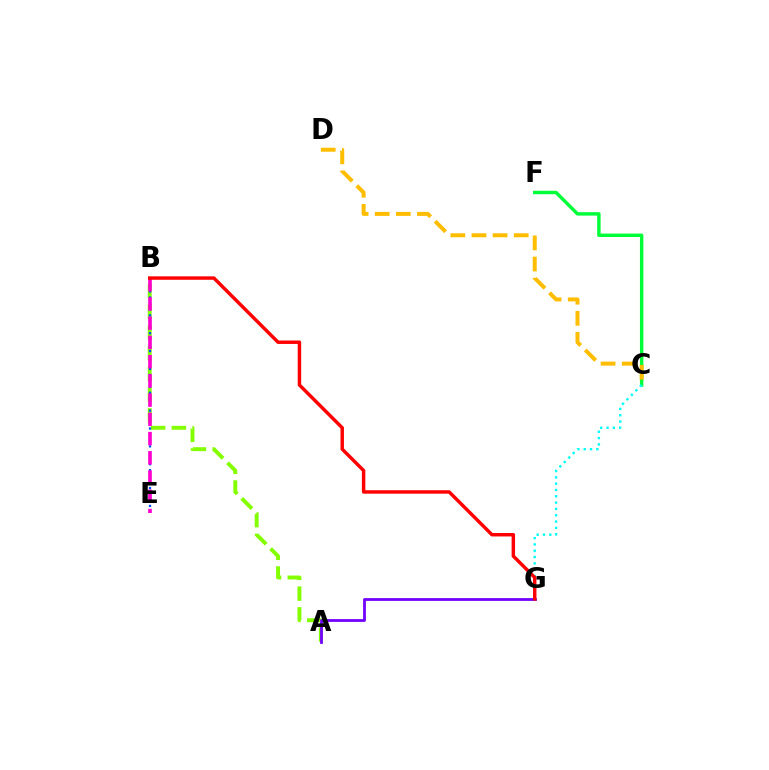{('A', 'B'): [{'color': '#84ff00', 'line_style': 'dashed', 'thickness': 2.82}], ('A', 'G'): [{'color': '#7200ff', 'line_style': 'solid', 'thickness': 2.01}], ('C', 'F'): [{'color': '#00ff39', 'line_style': 'solid', 'thickness': 2.47}], ('B', 'E'): [{'color': '#004bff', 'line_style': 'dotted', 'thickness': 1.62}, {'color': '#ff00cf', 'line_style': 'dashed', 'thickness': 2.61}], ('C', 'G'): [{'color': '#00fff6', 'line_style': 'dotted', 'thickness': 1.72}], ('B', 'G'): [{'color': '#ff0000', 'line_style': 'solid', 'thickness': 2.48}], ('C', 'D'): [{'color': '#ffbd00', 'line_style': 'dashed', 'thickness': 2.87}]}